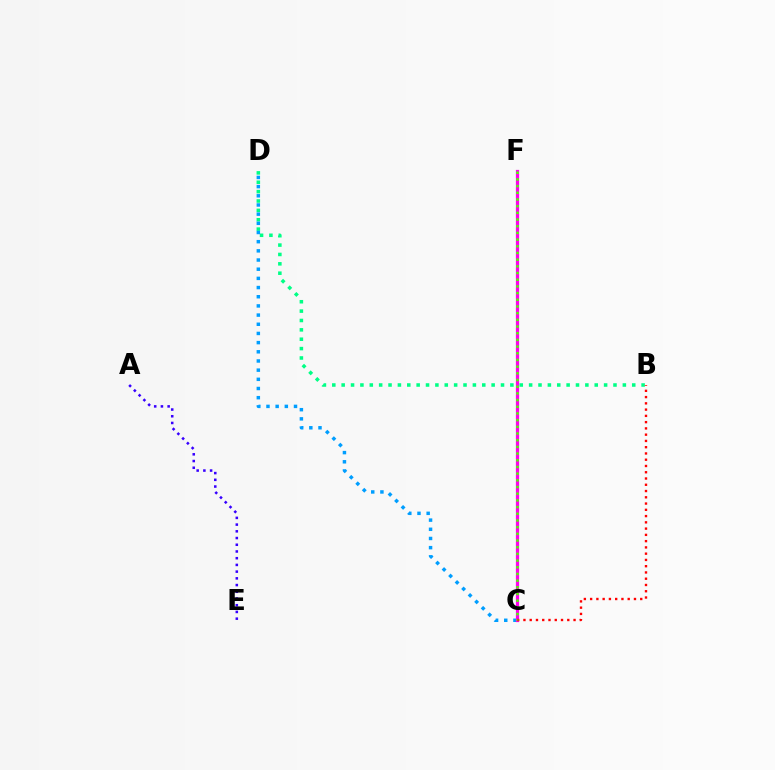{('B', 'D'): [{'color': '#00ff86', 'line_style': 'dotted', 'thickness': 2.55}], ('A', 'E'): [{'color': '#3700ff', 'line_style': 'dotted', 'thickness': 1.83}], ('C', 'D'): [{'color': '#009eff', 'line_style': 'dotted', 'thickness': 2.49}], ('C', 'F'): [{'color': '#ffd500', 'line_style': 'dashed', 'thickness': 2.11}, {'color': '#ff00ed', 'line_style': 'solid', 'thickness': 2.32}, {'color': '#4fff00', 'line_style': 'dotted', 'thickness': 1.82}], ('B', 'C'): [{'color': '#ff0000', 'line_style': 'dotted', 'thickness': 1.7}]}